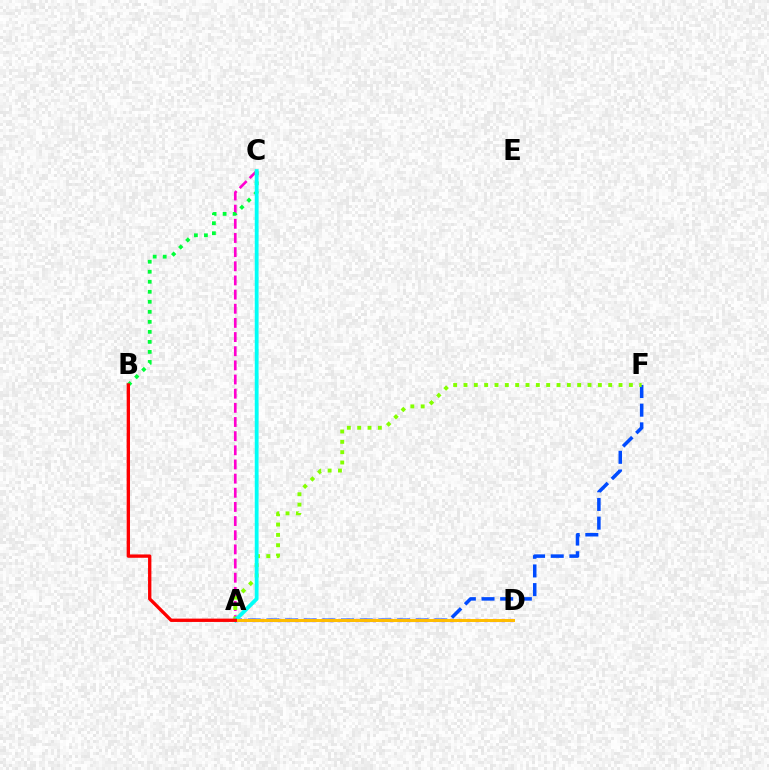{('A', 'F'): [{'color': '#004bff', 'line_style': 'dashed', 'thickness': 2.54}, {'color': '#84ff00', 'line_style': 'dotted', 'thickness': 2.81}], ('A', 'C'): [{'color': '#ff00cf', 'line_style': 'dashed', 'thickness': 1.92}, {'color': '#00fff6', 'line_style': 'solid', 'thickness': 2.74}], ('A', 'D'): [{'color': '#7200ff', 'line_style': 'dotted', 'thickness': 2.34}, {'color': '#ffbd00', 'line_style': 'solid', 'thickness': 2.14}], ('B', 'C'): [{'color': '#00ff39', 'line_style': 'dotted', 'thickness': 2.72}], ('A', 'B'): [{'color': '#ff0000', 'line_style': 'solid', 'thickness': 2.4}]}